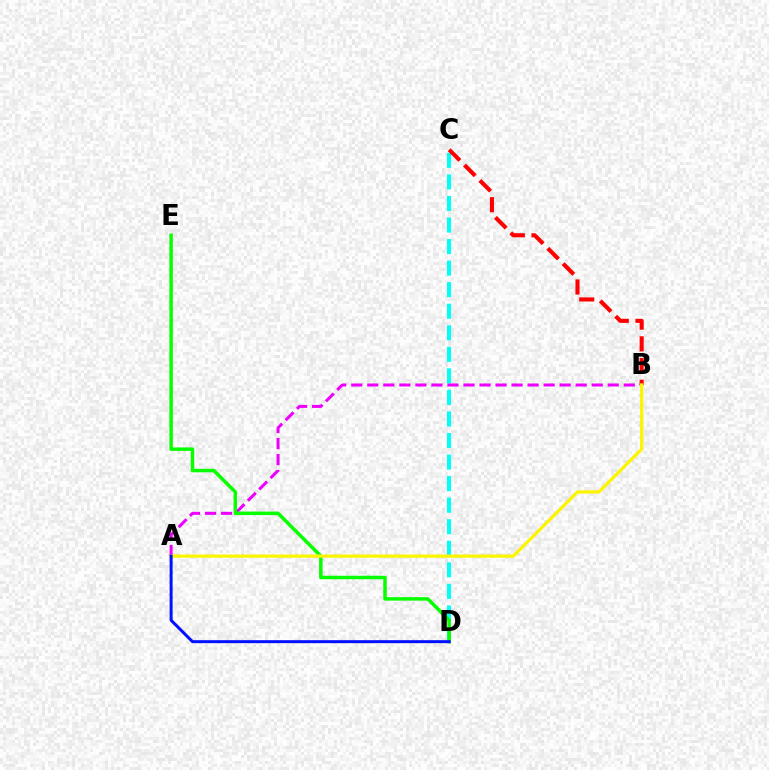{('C', 'D'): [{'color': '#00fff6', 'line_style': 'dashed', 'thickness': 2.93}], ('A', 'B'): [{'color': '#ee00ff', 'line_style': 'dashed', 'thickness': 2.18}, {'color': '#fcf500', 'line_style': 'solid', 'thickness': 2.34}], ('D', 'E'): [{'color': '#08ff00', 'line_style': 'solid', 'thickness': 2.51}], ('B', 'C'): [{'color': '#ff0000', 'line_style': 'dashed', 'thickness': 2.95}], ('A', 'D'): [{'color': '#0010ff', 'line_style': 'solid', 'thickness': 2.14}]}